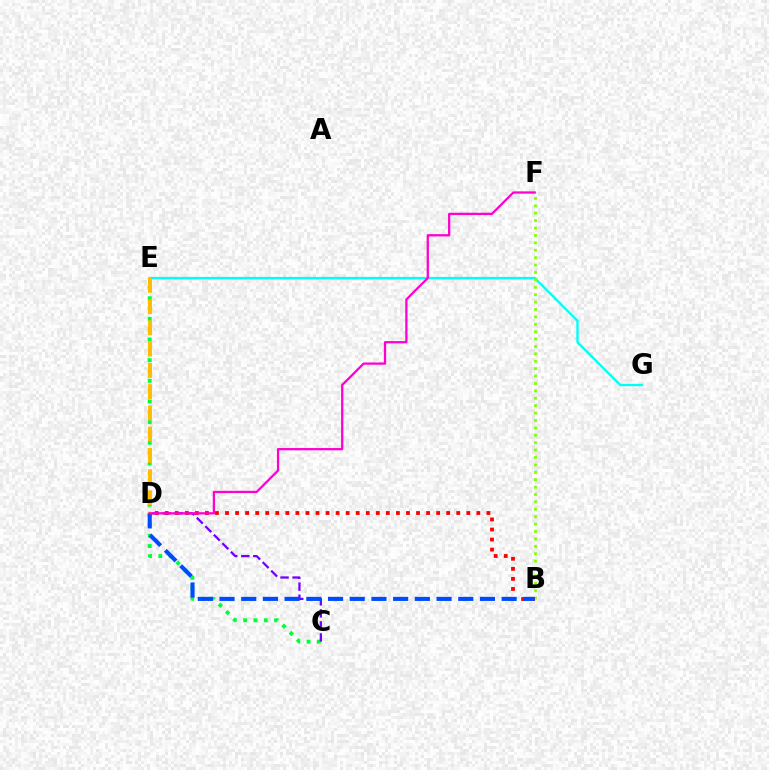{('E', 'G'): [{'color': '#00fff6', 'line_style': 'solid', 'thickness': 1.7}], ('C', 'E'): [{'color': '#00ff39', 'line_style': 'dotted', 'thickness': 2.81}], ('C', 'D'): [{'color': '#7200ff', 'line_style': 'dashed', 'thickness': 1.63}], ('B', 'F'): [{'color': '#84ff00', 'line_style': 'dotted', 'thickness': 2.01}], ('D', 'E'): [{'color': '#ffbd00', 'line_style': 'dashed', 'thickness': 2.89}], ('B', 'D'): [{'color': '#ff0000', 'line_style': 'dotted', 'thickness': 2.73}, {'color': '#004bff', 'line_style': 'dashed', 'thickness': 2.95}], ('D', 'F'): [{'color': '#ff00cf', 'line_style': 'solid', 'thickness': 1.63}]}